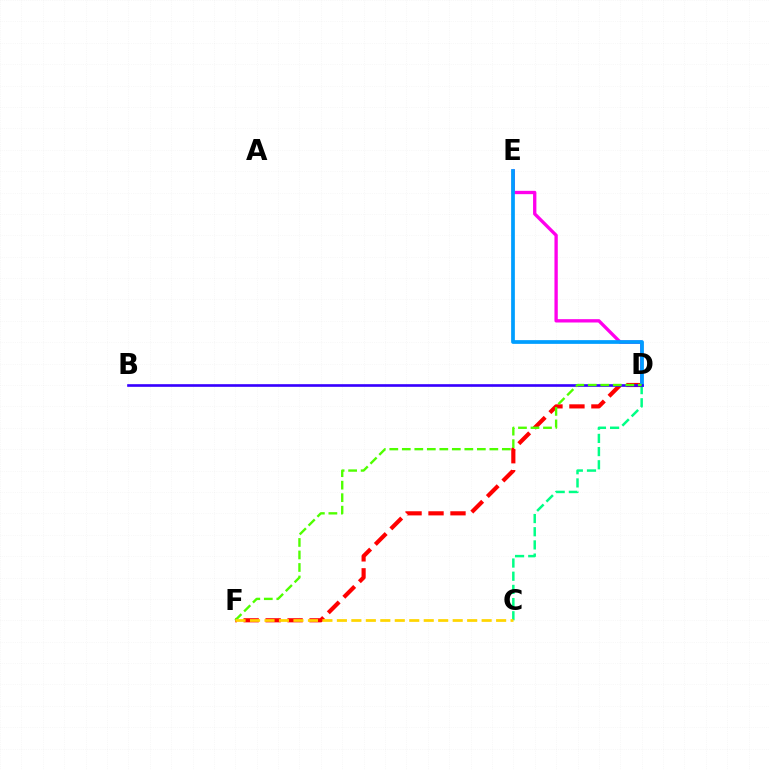{('C', 'D'): [{'color': '#00ff86', 'line_style': 'dashed', 'thickness': 1.79}], ('D', 'F'): [{'color': '#ff0000', 'line_style': 'dashed', 'thickness': 2.98}, {'color': '#4fff00', 'line_style': 'dashed', 'thickness': 1.7}], ('D', 'E'): [{'color': '#ff00ed', 'line_style': 'solid', 'thickness': 2.4}, {'color': '#009eff', 'line_style': 'solid', 'thickness': 2.69}], ('B', 'D'): [{'color': '#3700ff', 'line_style': 'solid', 'thickness': 1.91}], ('C', 'F'): [{'color': '#ffd500', 'line_style': 'dashed', 'thickness': 1.97}]}